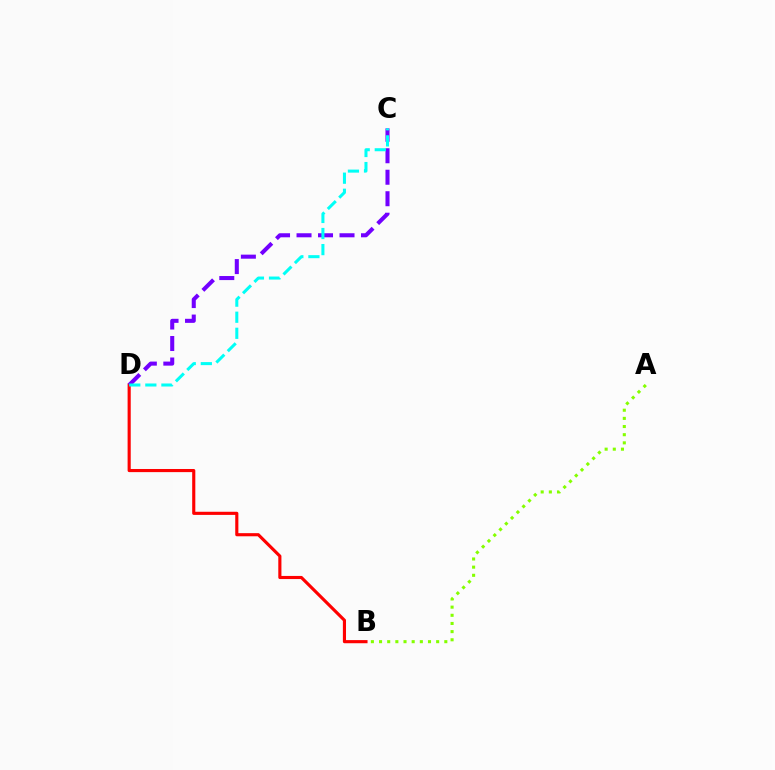{('B', 'D'): [{'color': '#ff0000', 'line_style': 'solid', 'thickness': 2.25}], ('A', 'B'): [{'color': '#84ff00', 'line_style': 'dotted', 'thickness': 2.22}], ('C', 'D'): [{'color': '#7200ff', 'line_style': 'dashed', 'thickness': 2.92}, {'color': '#00fff6', 'line_style': 'dashed', 'thickness': 2.18}]}